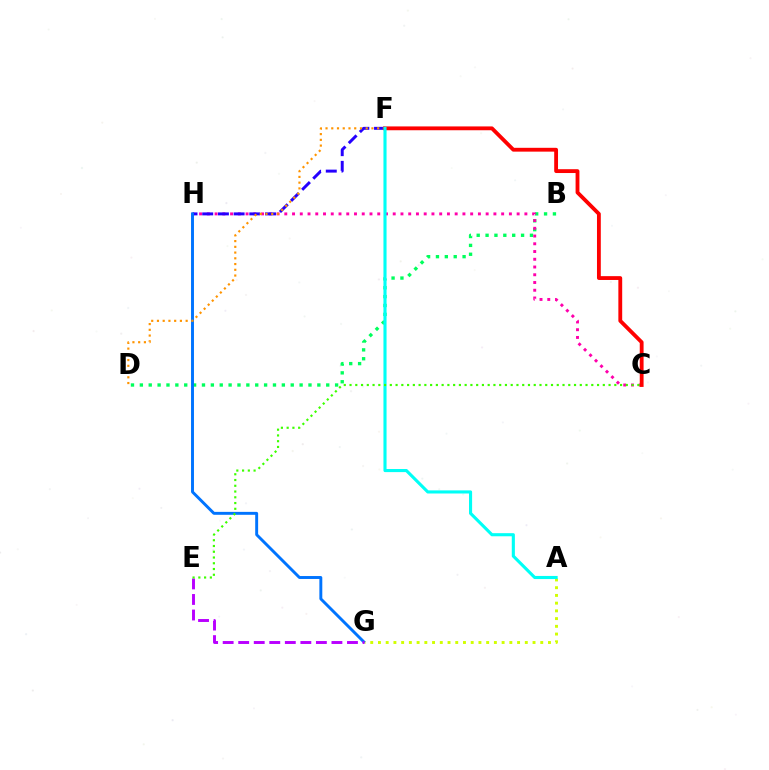{('B', 'D'): [{'color': '#00ff5c', 'line_style': 'dotted', 'thickness': 2.41}], ('A', 'G'): [{'color': '#d1ff00', 'line_style': 'dotted', 'thickness': 2.1}], ('C', 'H'): [{'color': '#ff00ac', 'line_style': 'dotted', 'thickness': 2.1}], ('F', 'H'): [{'color': '#2500ff', 'line_style': 'dashed', 'thickness': 2.13}], ('G', 'H'): [{'color': '#0074ff', 'line_style': 'solid', 'thickness': 2.11}], ('D', 'F'): [{'color': '#ff9400', 'line_style': 'dotted', 'thickness': 1.56}], ('C', 'F'): [{'color': '#ff0000', 'line_style': 'solid', 'thickness': 2.75}], ('E', 'G'): [{'color': '#b900ff', 'line_style': 'dashed', 'thickness': 2.11}], ('A', 'F'): [{'color': '#00fff6', 'line_style': 'solid', 'thickness': 2.24}], ('C', 'E'): [{'color': '#3dff00', 'line_style': 'dotted', 'thickness': 1.56}]}